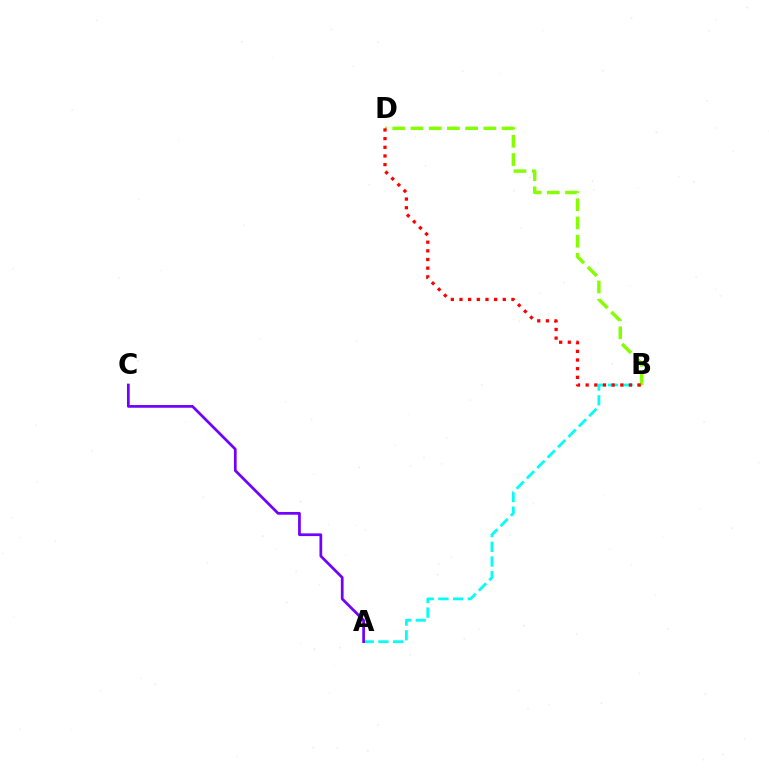{('A', 'B'): [{'color': '#00fff6', 'line_style': 'dashed', 'thickness': 1.99}], ('A', 'C'): [{'color': '#7200ff', 'line_style': 'solid', 'thickness': 1.96}], ('B', 'D'): [{'color': '#84ff00', 'line_style': 'dashed', 'thickness': 2.48}, {'color': '#ff0000', 'line_style': 'dotted', 'thickness': 2.35}]}